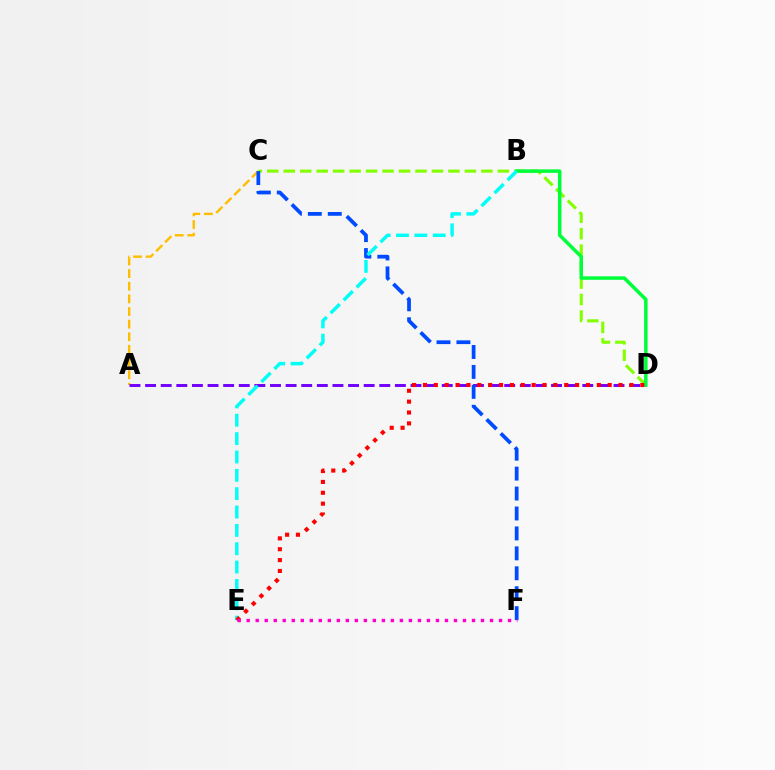{('C', 'D'): [{'color': '#84ff00', 'line_style': 'dashed', 'thickness': 2.24}], ('A', 'C'): [{'color': '#ffbd00', 'line_style': 'dashed', 'thickness': 1.72}], ('A', 'D'): [{'color': '#7200ff', 'line_style': 'dashed', 'thickness': 2.12}], ('C', 'F'): [{'color': '#004bff', 'line_style': 'dashed', 'thickness': 2.71}], ('B', 'D'): [{'color': '#00ff39', 'line_style': 'solid', 'thickness': 2.53}], ('B', 'E'): [{'color': '#00fff6', 'line_style': 'dashed', 'thickness': 2.49}], ('D', 'E'): [{'color': '#ff0000', 'line_style': 'dotted', 'thickness': 2.95}], ('E', 'F'): [{'color': '#ff00cf', 'line_style': 'dotted', 'thickness': 2.45}]}